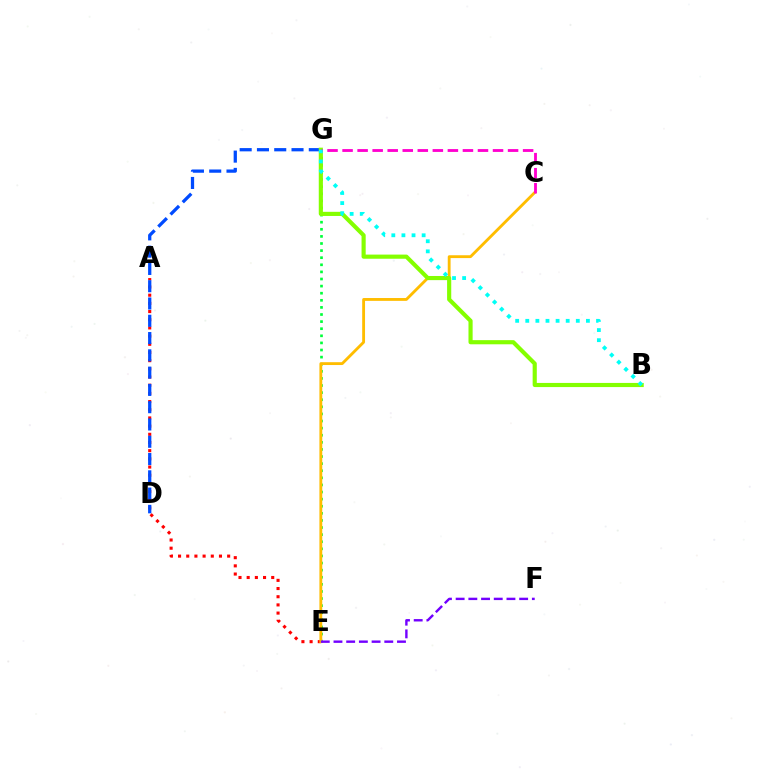{('A', 'E'): [{'color': '#ff0000', 'line_style': 'dotted', 'thickness': 2.22}], ('E', 'G'): [{'color': '#00ff39', 'line_style': 'dotted', 'thickness': 1.93}], ('C', 'E'): [{'color': '#ffbd00', 'line_style': 'solid', 'thickness': 2.04}], ('D', 'G'): [{'color': '#004bff', 'line_style': 'dashed', 'thickness': 2.35}], ('B', 'G'): [{'color': '#84ff00', 'line_style': 'solid', 'thickness': 2.98}, {'color': '#00fff6', 'line_style': 'dotted', 'thickness': 2.75}], ('E', 'F'): [{'color': '#7200ff', 'line_style': 'dashed', 'thickness': 1.73}], ('C', 'G'): [{'color': '#ff00cf', 'line_style': 'dashed', 'thickness': 2.04}]}